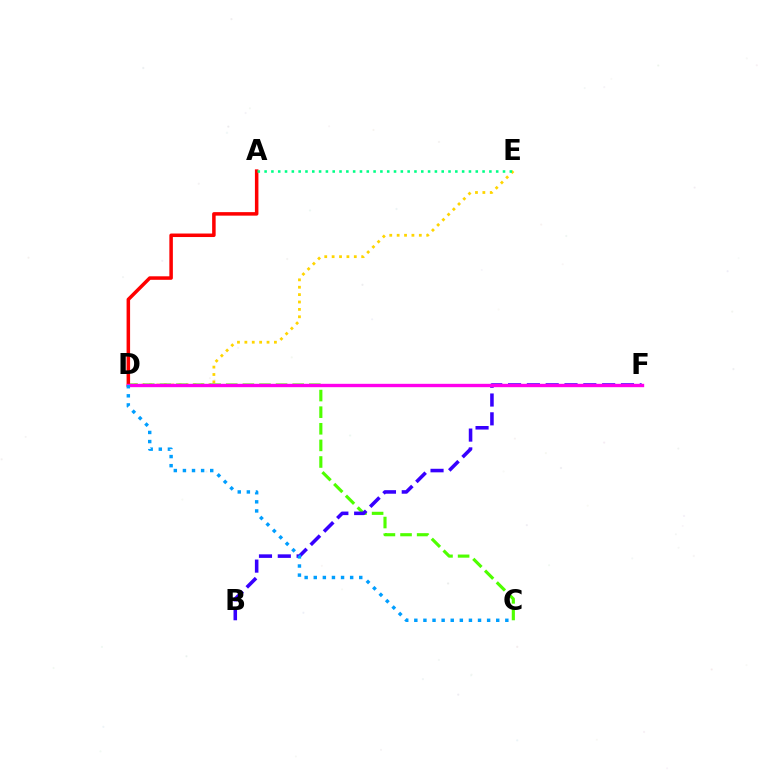{('D', 'E'): [{'color': '#ffd500', 'line_style': 'dotted', 'thickness': 2.01}], ('C', 'D'): [{'color': '#4fff00', 'line_style': 'dashed', 'thickness': 2.26}, {'color': '#009eff', 'line_style': 'dotted', 'thickness': 2.47}], ('A', 'D'): [{'color': '#ff0000', 'line_style': 'solid', 'thickness': 2.53}], ('A', 'E'): [{'color': '#00ff86', 'line_style': 'dotted', 'thickness': 1.85}], ('B', 'F'): [{'color': '#3700ff', 'line_style': 'dashed', 'thickness': 2.56}], ('D', 'F'): [{'color': '#ff00ed', 'line_style': 'solid', 'thickness': 2.43}]}